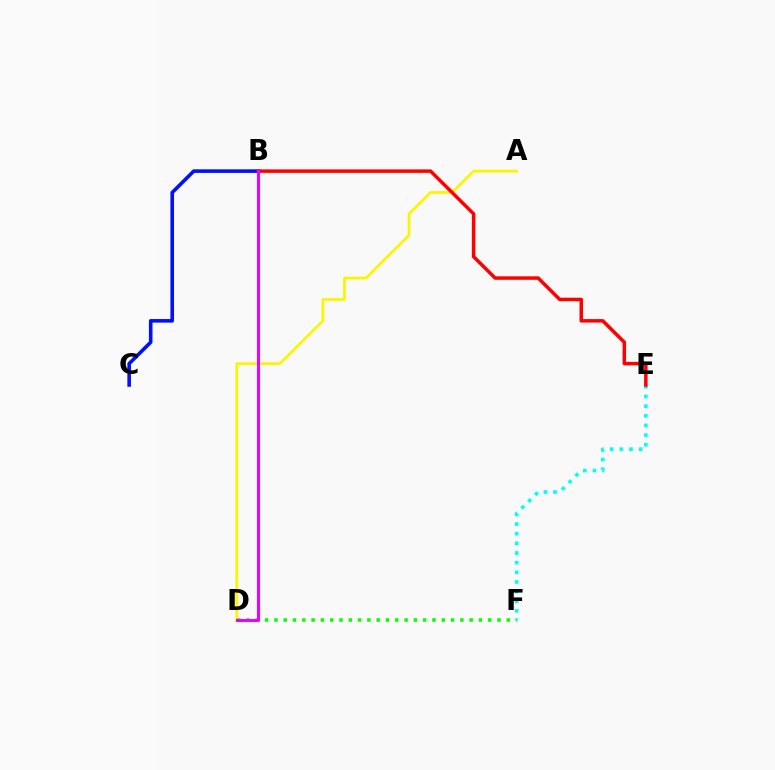{('B', 'C'): [{'color': '#0010ff', 'line_style': 'solid', 'thickness': 2.59}], ('A', 'D'): [{'color': '#fcf500', 'line_style': 'solid', 'thickness': 1.97}], ('D', 'F'): [{'color': '#08ff00', 'line_style': 'dotted', 'thickness': 2.53}], ('E', 'F'): [{'color': '#00fff6', 'line_style': 'dotted', 'thickness': 2.62}], ('B', 'E'): [{'color': '#ff0000', 'line_style': 'solid', 'thickness': 2.51}], ('B', 'D'): [{'color': '#ee00ff', 'line_style': 'solid', 'thickness': 2.19}]}